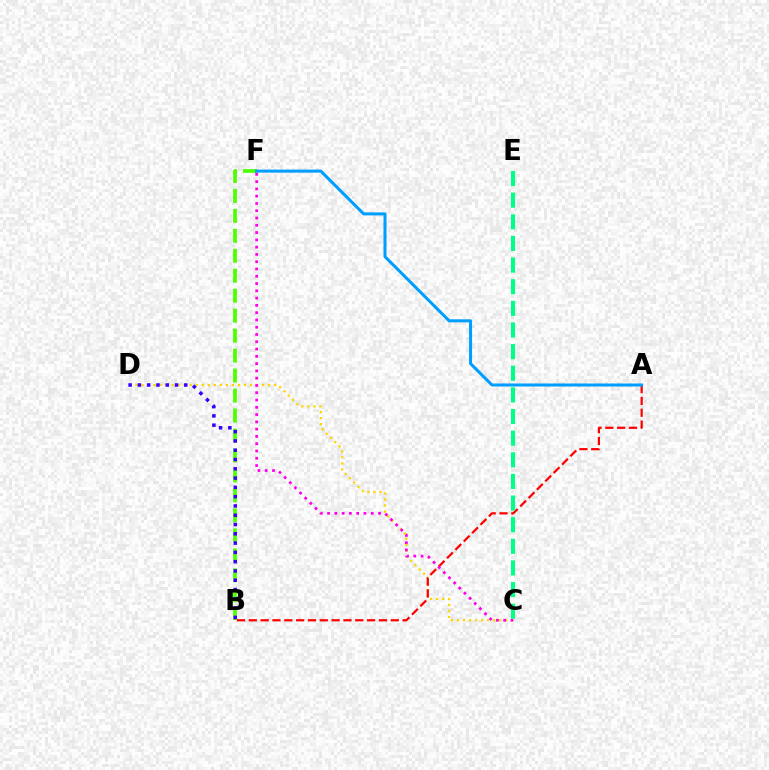{('C', 'D'): [{'color': '#ffd500', 'line_style': 'dotted', 'thickness': 1.64}], ('B', 'F'): [{'color': '#4fff00', 'line_style': 'dashed', 'thickness': 2.71}], ('A', 'B'): [{'color': '#ff0000', 'line_style': 'dashed', 'thickness': 1.61}], ('B', 'D'): [{'color': '#3700ff', 'line_style': 'dotted', 'thickness': 2.52}], ('C', 'F'): [{'color': '#ff00ed', 'line_style': 'dotted', 'thickness': 1.98}], ('A', 'F'): [{'color': '#009eff', 'line_style': 'solid', 'thickness': 2.18}], ('C', 'E'): [{'color': '#00ff86', 'line_style': 'dashed', 'thickness': 2.94}]}